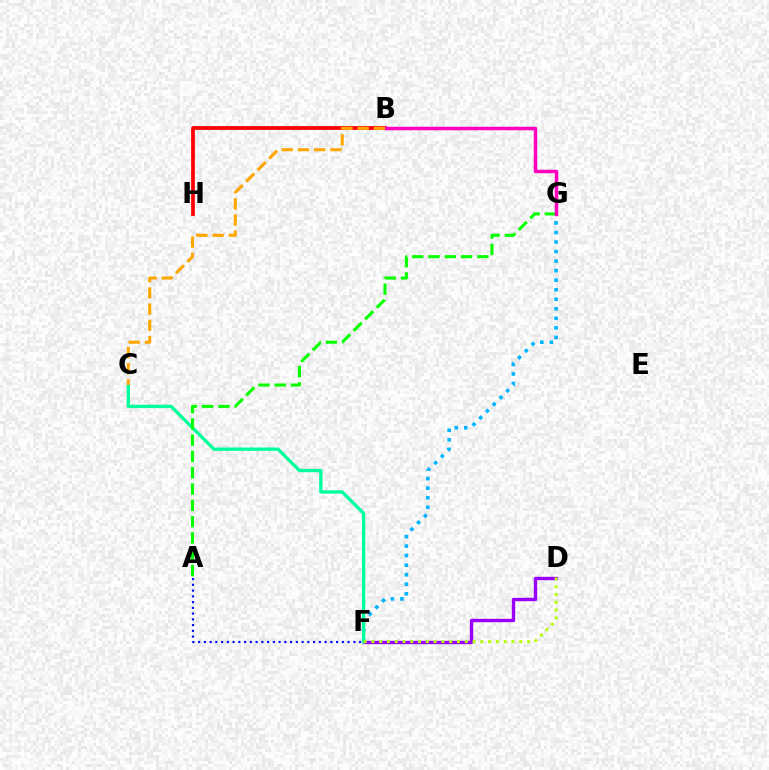{('B', 'H'): [{'color': '#ff0000', 'line_style': 'solid', 'thickness': 2.7}], ('F', 'G'): [{'color': '#00b5ff', 'line_style': 'dotted', 'thickness': 2.59}], ('D', 'F'): [{'color': '#9b00ff', 'line_style': 'solid', 'thickness': 2.43}, {'color': '#b3ff00', 'line_style': 'dotted', 'thickness': 2.11}], ('C', 'F'): [{'color': '#00ff9d', 'line_style': 'solid', 'thickness': 2.4}], ('A', 'G'): [{'color': '#08ff00', 'line_style': 'dashed', 'thickness': 2.21}], ('B', 'G'): [{'color': '#ff00bd', 'line_style': 'solid', 'thickness': 2.51}], ('B', 'C'): [{'color': '#ffa500', 'line_style': 'dashed', 'thickness': 2.2}], ('A', 'F'): [{'color': '#0010ff', 'line_style': 'dotted', 'thickness': 1.56}]}